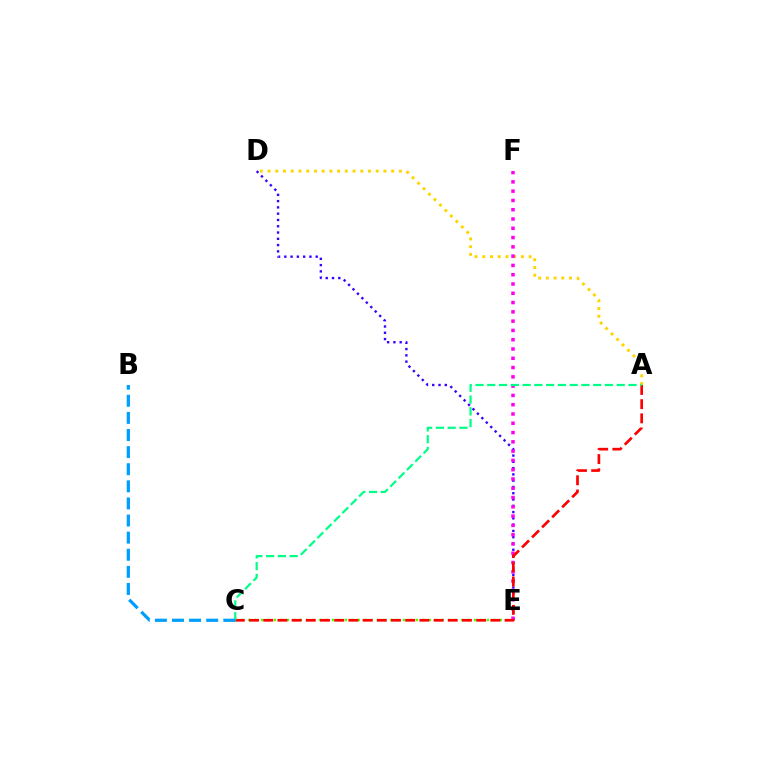{('A', 'D'): [{'color': '#ffd500', 'line_style': 'dotted', 'thickness': 2.1}], ('D', 'E'): [{'color': '#3700ff', 'line_style': 'dotted', 'thickness': 1.71}], ('C', 'E'): [{'color': '#4fff00', 'line_style': 'dotted', 'thickness': 1.75}], ('E', 'F'): [{'color': '#ff00ed', 'line_style': 'dotted', 'thickness': 2.52}], ('A', 'C'): [{'color': '#ff0000', 'line_style': 'dashed', 'thickness': 1.93}, {'color': '#00ff86', 'line_style': 'dashed', 'thickness': 1.6}], ('B', 'C'): [{'color': '#009eff', 'line_style': 'dashed', 'thickness': 2.32}]}